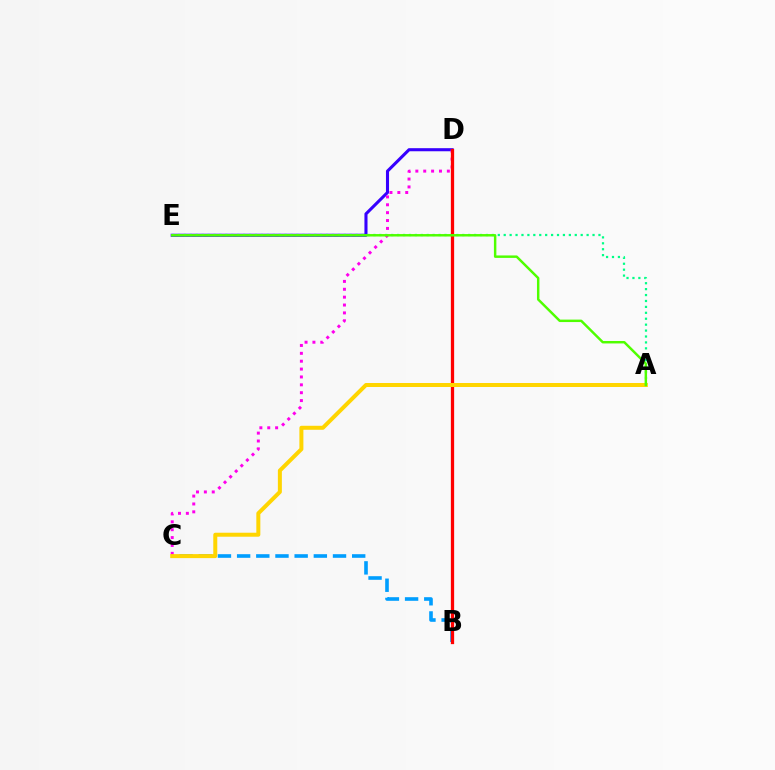{('B', 'C'): [{'color': '#009eff', 'line_style': 'dashed', 'thickness': 2.61}], ('D', 'E'): [{'color': '#3700ff', 'line_style': 'solid', 'thickness': 2.22}], ('A', 'E'): [{'color': '#00ff86', 'line_style': 'dotted', 'thickness': 1.61}, {'color': '#4fff00', 'line_style': 'solid', 'thickness': 1.77}], ('C', 'D'): [{'color': '#ff00ed', 'line_style': 'dotted', 'thickness': 2.14}], ('B', 'D'): [{'color': '#ff0000', 'line_style': 'solid', 'thickness': 2.35}], ('A', 'C'): [{'color': '#ffd500', 'line_style': 'solid', 'thickness': 2.88}]}